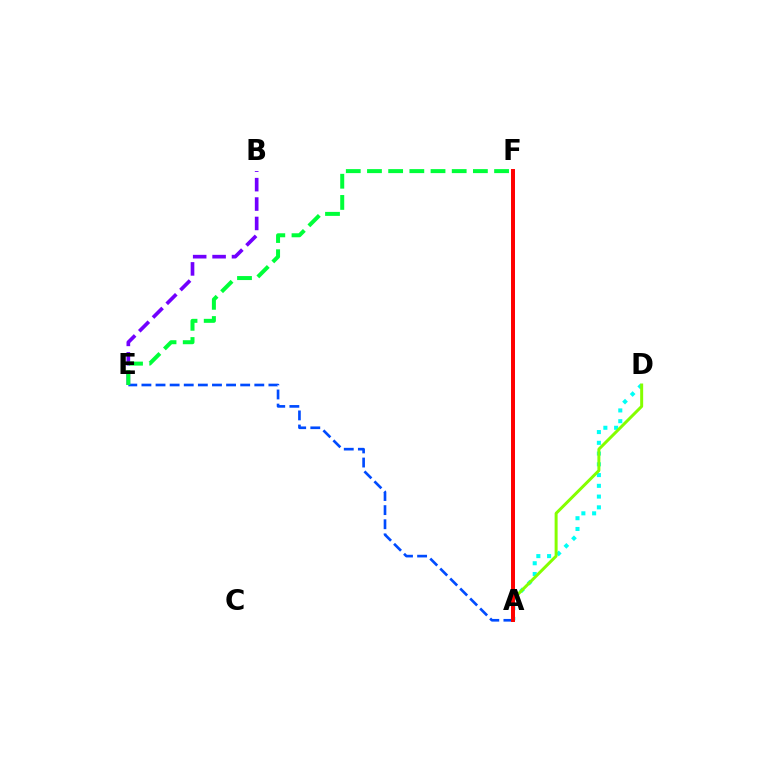{('B', 'E'): [{'color': '#7200ff', 'line_style': 'dashed', 'thickness': 2.64}], ('A', 'E'): [{'color': '#004bff', 'line_style': 'dashed', 'thickness': 1.92}], ('A', 'F'): [{'color': '#ffbd00', 'line_style': 'dashed', 'thickness': 2.68}, {'color': '#ff00cf', 'line_style': 'solid', 'thickness': 2.06}, {'color': '#ff0000', 'line_style': 'solid', 'thickness': 2.84}], ('A', 'D'): [{'color': '#00fff6', 'line_style': 'dotted', 'thickness': 2.92}, {'color': '#84ff00', 'line_style': 'solid', 'thickness': 2.14}], ('E', 'F'): [{'color': '#00ff39', 'line_style': 'dashed', 'thickness': 2.88}]}